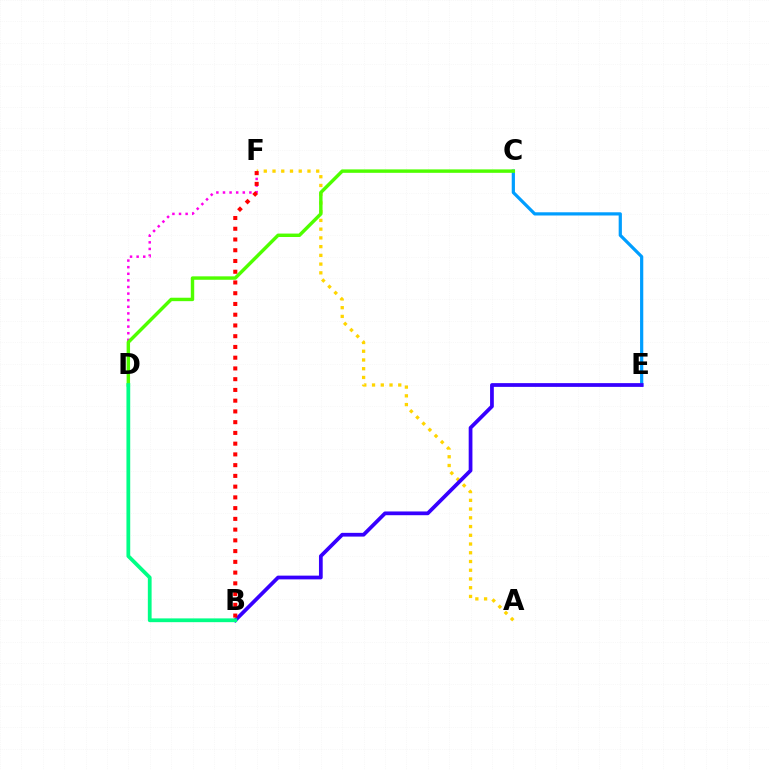{('A', 'F'): [{'color': '#ffd500', 'line_style': 'dotted', 'thickness': 2.37}], ('C', 'E'): [{'color': '#009eff', 'line_style': 'solid', 'thickness': 2.31}], ('D', 'F'): [{'color': '#ff00ed', 'line_style': 'dotted', 'thickness': 1.79}], ('C', 'D'): [{'color': '#4fff00', 'line_style': 'solid', 'thickness': 2.47}], ('B', 'E'): [{'color': '#3700ff', 'line_style': 'solid', 'thickness': 2.69}], ('B', 'F'): [{'color': '#ff0000', 'line_style': 'dotted', 'thickness': 2.92}], ('B', 'D'): [{'color': '#00ff86', 'line_style': 'solid', 'thickness': 2.72}]}